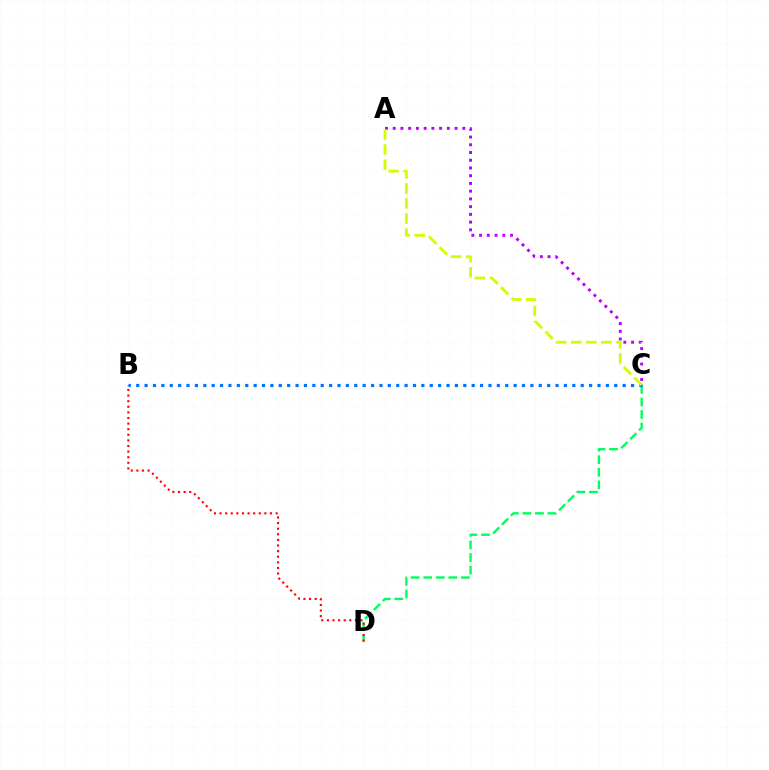{('C', 'D'): [{'color': '#00ff5c', 'line_style': 'dashed', 'thickness': 1.71}], ('B', 'C'): [{'color': '#0074ff', 'line_style': 'dotted', 'thickness': 2.28}], ('A', 'C'): [{'color': '#b900ff', 'line_style': 'dotted', 'thickness': 2.1}, {'color': '#d1ff00', 'line_style': 'dashed', 'thickness': 2.05}], ('B', 'D'): [{'color': '#ff0000', 'line_style': 'dotted', 'thickness': 1.52}]}